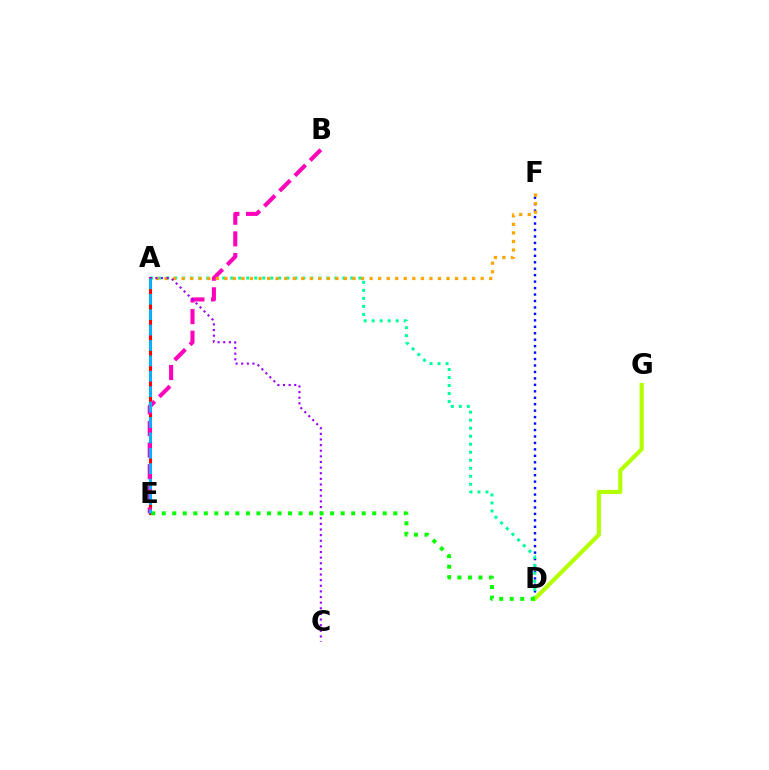{('D', 'F'): [{'color': '#0010ff', 'line_style': 'dotted', 'thickness': 1.75}], ('A', 'D'): [{'color': '#00ff9d', 'line_style': 'dotted', 'thickness': 2.18}], ('A', 'E'): [{'color': '#ff0000', 'line_style': 'solid', 'thickness': 2.23}, {'color': '#00b5ff', 'line_style': 'dashed', 'thickness': 2.09}], ('D', 'G'): [{'color': '#b3ff00', 'line_style': 'solid', 'thickness': 2.97}], ('B', 'E'): [{'color': '#ff00bd', 'line_style': 'dashed', 'thickness': 2.93}], ('A', 'F'): [{'color': '#ffa500', 'line_style': 'dotted', 'thickness': 2.32}], ('A', 'C'): [{'color': '#9b00ff', 'line_style': 'dotted', 'thickness': 1.53}], ('D', 'E'): [{'color': '#08ff00', 'line_style': 'dotted', 'thickness': 2.86}]}